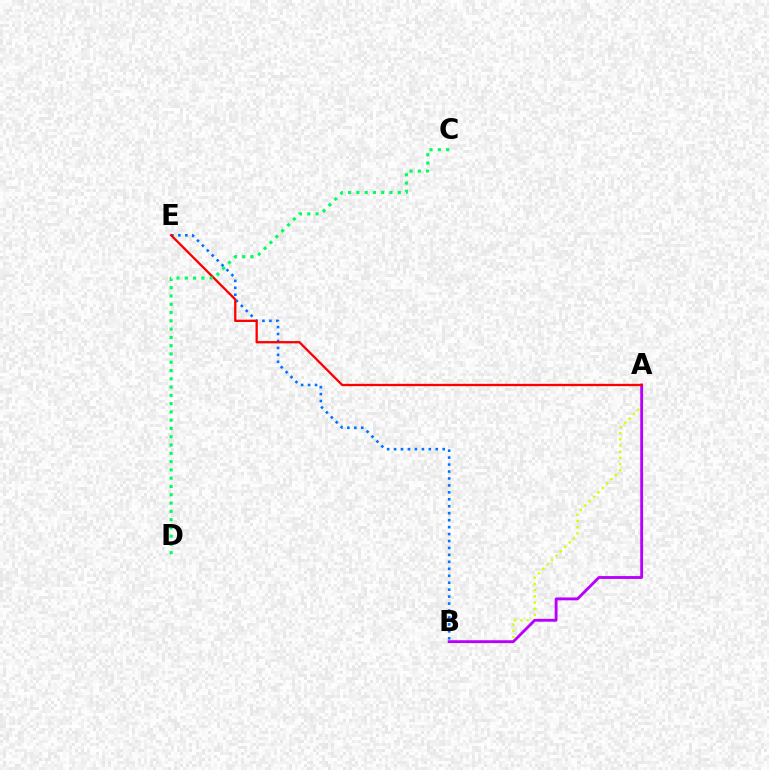{('A', 'B'): [{'color': '#d1ff00', 'line_style': 'dotted', 'thickness': 1.69}, {'color': '#b900ff', 'line_style': 'solid', 'thickness': 2.05}], ('B', 'E'): [{'color': '#0074ff', 'line_style': 'dotted', 'thickness': 1.89}], ('A', 'E'): [{'color': '#ff0000', 'line_style': 'solid', 'thickness': 1.66}], ('C', 'D'): [{'color': '#00ff5c', 'line_style': 'dotted', 'thickness': 2.25}]}